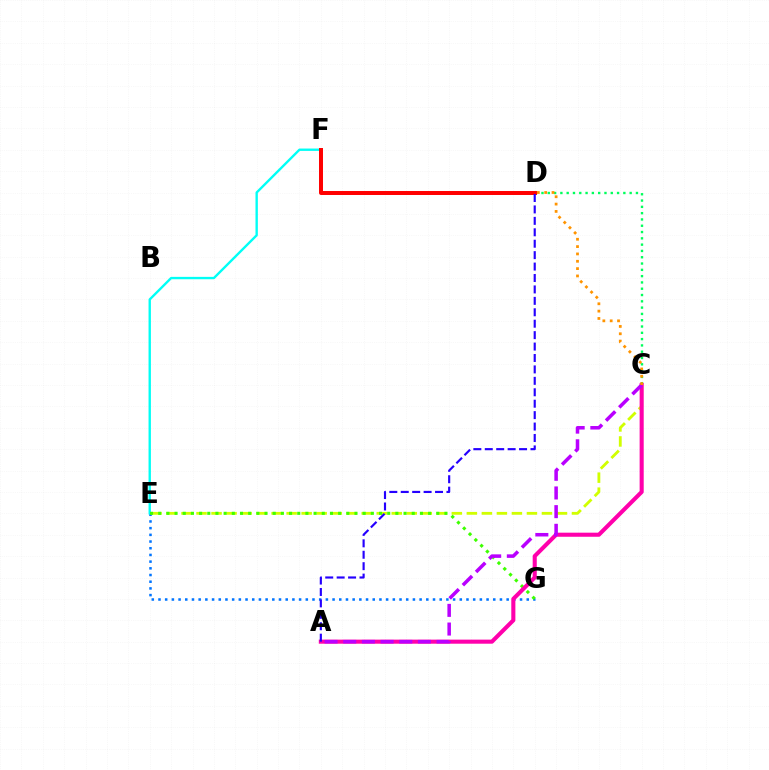{('E', 'G'): [{'color': '#0074ff', 'line_style': 'dotted', 'thickness': 1.82}, {'color': '#3dff00', 'line_style': 'dotted', 'thickness': 2.22}], ('C', 'E'): [{'color': '#d1ff00', 'line_style': 'dashed', 'thickness': 2.04}], ('C', 'D'): [{'color': '#00ff5c', 'line_style': 'dotted', 'thickness': 1.71}, {'color': '#ff9400', 'line_style': 'dotted', 'thickness': 1.99}], ('E', 'F'): [{'color': '#00fff6', 'line_style': 'solid', 'thickness': 1.71}], ('A', 'C'): [{'color': '#ff00ac', 'line_style': 'solid', 'thickness': 2.94}, {'color': '#b900ff', 'line_style': 'dashed', 'thickness': 2.54}], ('D', 'F'): [{'color': '#ff0000', 'line_style': 'solid', 'thickness': 2.86}], ('A', 'D'): [{'color': '#2500ff', 'line_style': 'dashed', 'thickness': 1.55}]}